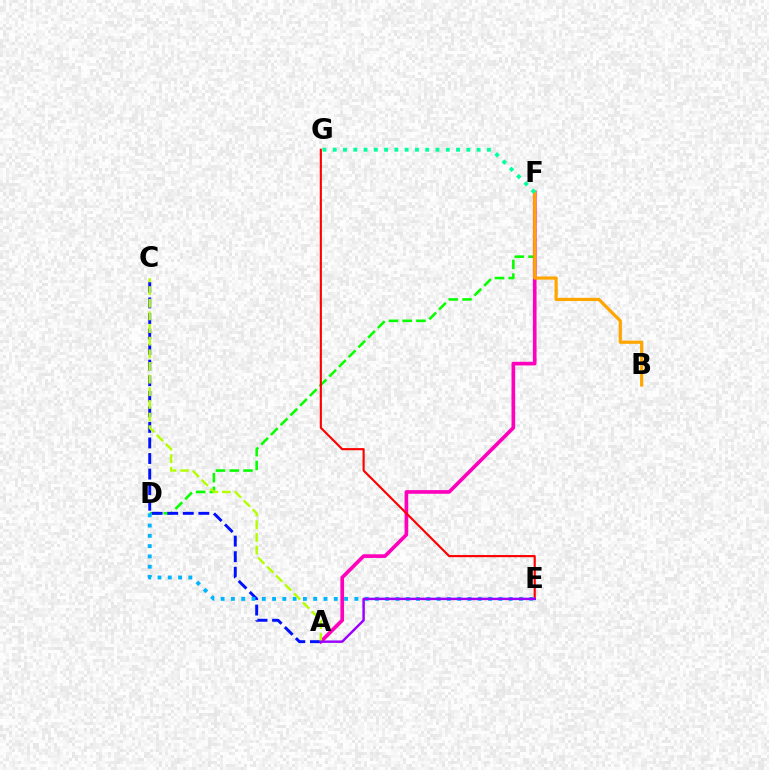{('D', 'F'): [{'color': '#08ff00', 'line_style': 'dashed', 'thickness': 1.87}], ('A', 'F'): [{'color': '#ff00bd', 'line_style': 'solid', 'thickness': 2.64}], ('A', 'C'): [{'color': '#0010ff', 'line_style': 'dashed', 'thickness': 2.11}, {'color': '#b3ff00', 'line_style': 'dashed', 'thickness': 1.72}], ('D', 'E'): [{'color': '#00b5ff', 'line_style': 'dotted', 'thickness': 2.79}], ('E', 'G'): [{'color': '#ff0000', 'line_style': 'solid', 'thickness': 1.54}], ('B', 'F'): [{'color': '#ffa500', 'line_style': 'solid', 'thickness': 2.3}], ('F', 'G'): [{'color': '#00ff9d', 'line_style': 'dotted', 'thickness': 2.79}], ('A', 'E'): [{'color': '#9b00ff', 'line_style': 'solid', 'thickness': 1.76}]}